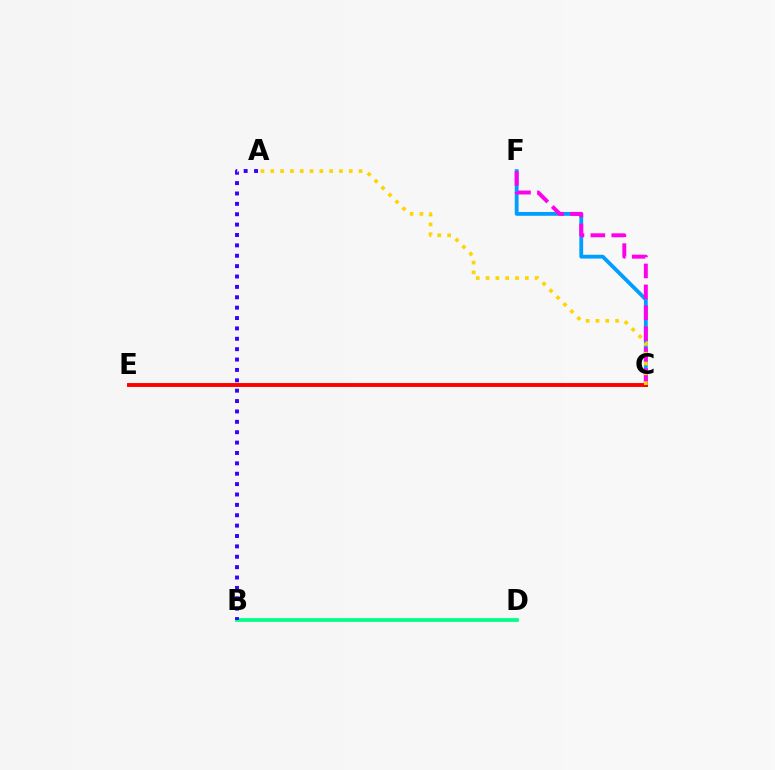{('B', 'D'): [{'color': '#00ff86', 'line_style': 'solid', 'thickness': 2.69}], ('C', 'F'): [{'color': '#009eff', 'line_style': 'solid', 'thickness': 2.75}, {'color': '#ff00ed', 'line_style': 'dashed', 'thickness': 2.84}], ('C', 'E'): [{'color': '#4fff00', 'line_style': 'solid', 'thickness': 1.58}, {'color': '#ff0000', 'line_style': 'solid', 'thickness': 2.8}], ('A', 'B'): [{'color': '#3700ff', 'line_style': 'dotted', 'thickness': 2.82}], ('A', 'C'): [{'color': '#ffd500', 'line_style': 'dotted', 'thickness': 2.67}]}